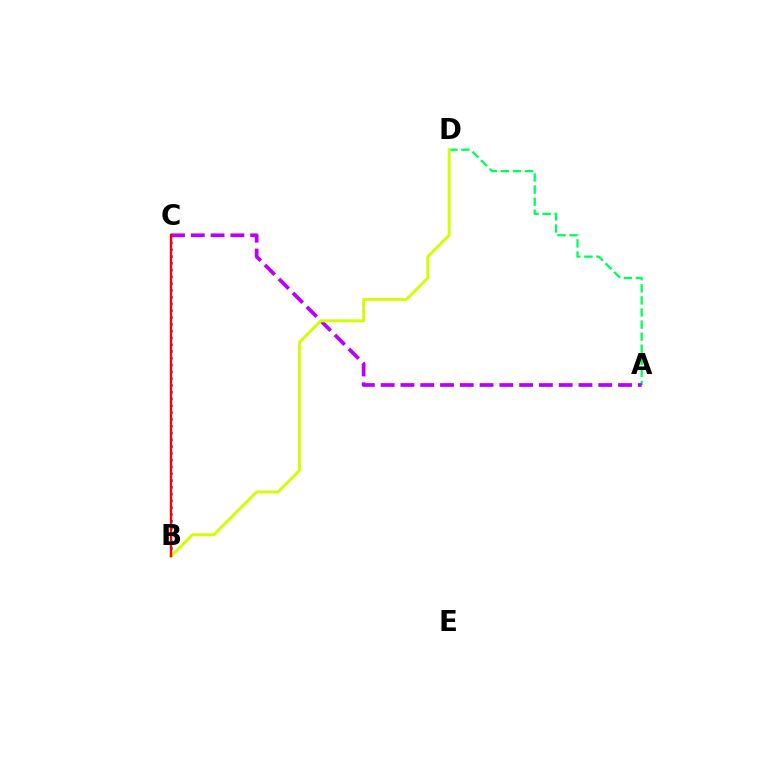{('A', 'D'): [{'color': '#00ff5c', 'line_style': 'dashed', 'thickness': 1.64}], ('A', 'C'): [{'color': '#b900ff', 'line_style': 'dashed', 'thickness': 2.69}], ('B', 'C'): [{'color': '#0074ff', 'line_style': 'dotted', 'thickness': 1.84}, {'color': '#ff0000', 'line_style': 'solid', 'thickness': 1.73}], ('B', 'D'): [{'color': '#d1ff00', 'line_style': 'solid', 'thickness': 2.09}]}